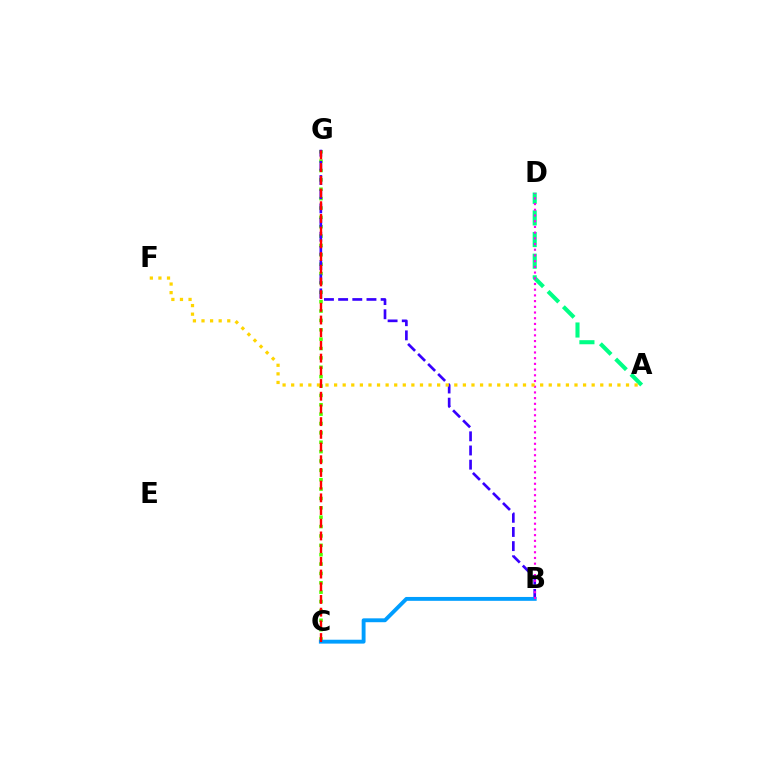{('A', 'D'): [{'color': '#00ff86', 'line_style': 'dashed', 'thickness': 2.94}], ('C', 'G'): [{'color': '#4fff00', 'line_style': 'dotted', 'thickness': 2.55}, {'color': '#ff0000', 'line_style': 'dashed', 'thickness': 1.73}], ('B', 'G'): [{'color': '#3700ff', 'line_style': 'dashed', 'thickness': 1.92}], ('B', 'C'): [{'color': '#009eff', 'line_style': 'solid', 'thickness': 2.79}], ('B', 'D'): [{'color': '#ff00ed', 'line_style': 'dotted', 'thickness': 1.55}], ('A', 'F'): [{'color': '#ffd500', 'line_style': 'dotted', 'thickness': 2.33}]}